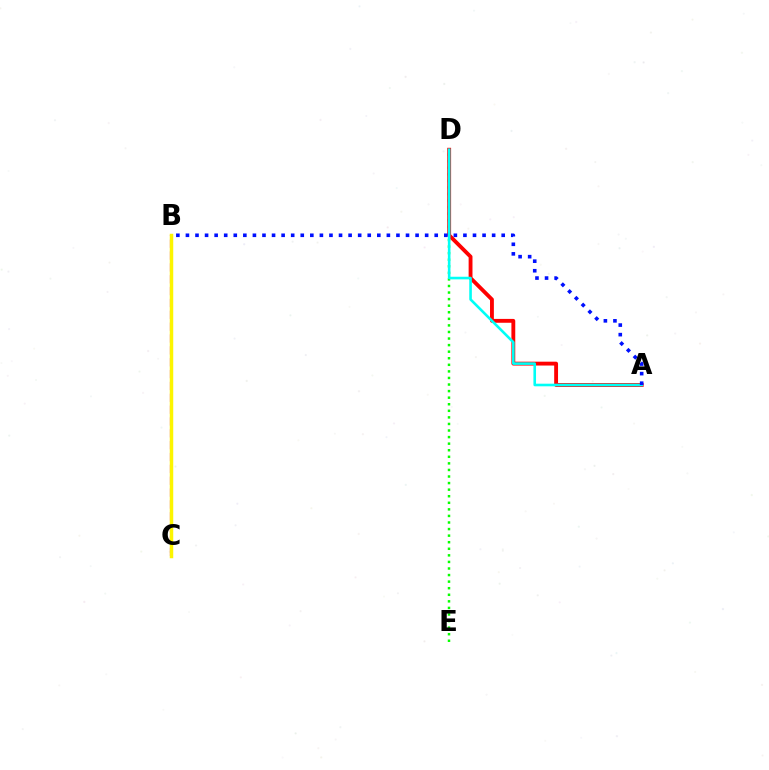{('D', 'E'): [{'color': '#08ff00', 'line_style': 'dotted', 'thickness': 1.79}], ('B', 'C'): [{'color': '#ee00ff', 'line_style': 'dashed', 'thickness': 1.61}, {'color': '#fcf500', 'line_style': 'solid', 'thickness': 2.5}], ('A', 'D'): [{'color': '#ff0000', 'line_style': 'solid', 'thickness': 2.77}, {'color': '#00fff6', 'line_style': 'solid', 'thickness': 1.88}], ('A', 'B'): [{'color': '#0010ff', 'line_style': 'dotted', 'thickness': 2.6}]}